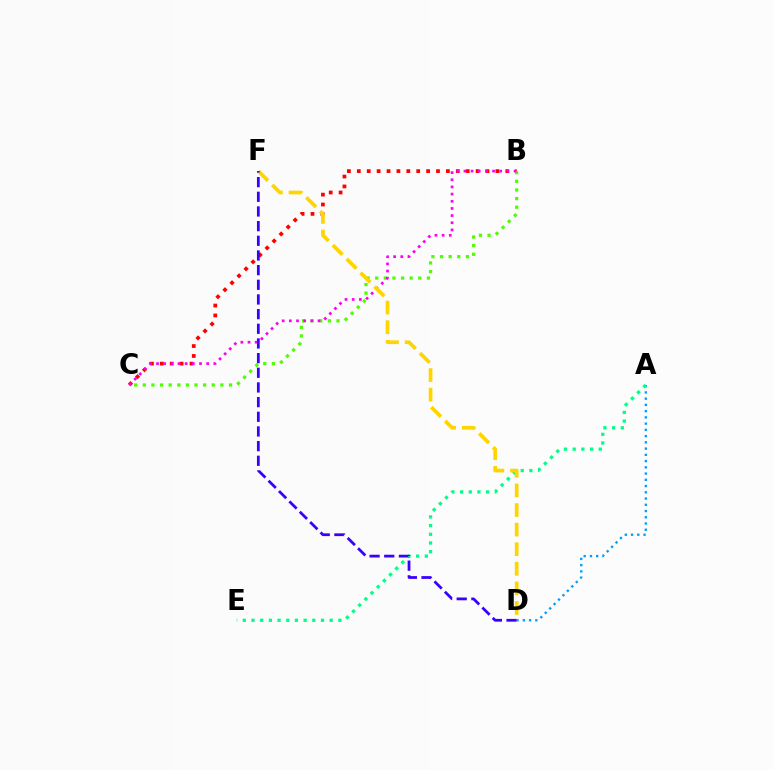{('A', 'D'): [{'color': '#009eff', 'line_style': 'dotted', 'thickness': 1.7}], ('B', 'C'): [{'color': '#ff0000', 'line_style': 'dotted', 'thickness': 2.69}, {'color': '#4fff00', 'line_style': 'dotted', 'thickness': 2.34}, {'color': '#ff00ed', 'line_style': 'dotted', 'thickness': 1.95}], ('A', 'E'): [{'color': '#00ff86', 'line_style': 'dotted', 'thickness': 2.36}], ('D', 'F'): [{'color': '#ffd500', 'line_style': 'dashed', 'thickness': 2.66}, {'color': '#3700ff', 'line_style': 'dashed', 'thickness': 1.99}]}